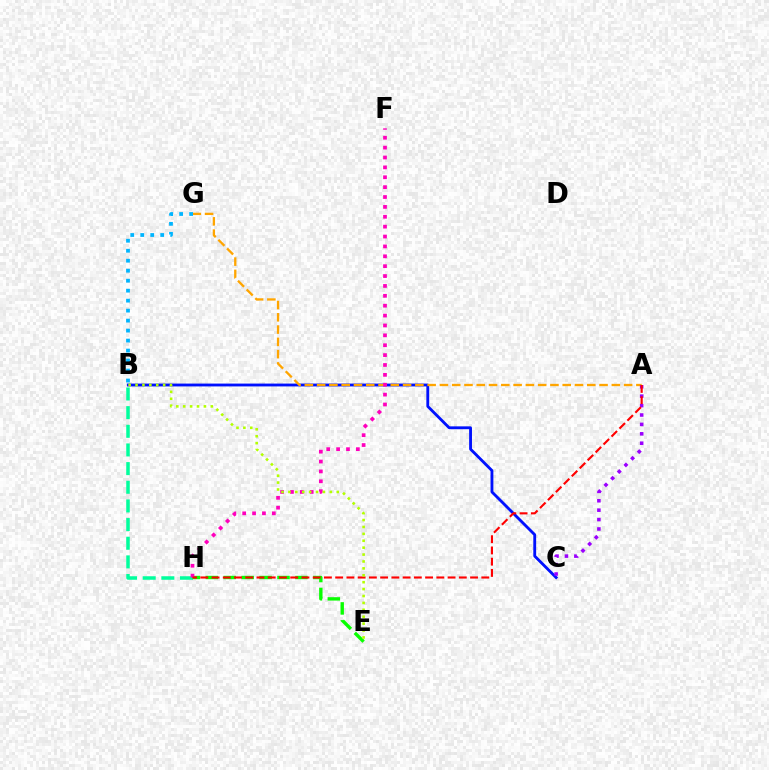{('B', 'C'): [{'color': '#0010ff', 'line_style': 'solid', 'thickness': 2.05}], ('B', 'H'): [{'color': '#00ff9d', 'line_style': 'dashed', 'thickness': 2.53}], ('A', 'G'): [{'color': '#ffa500', 'line_style': 'dashed', 'thickness': 1.67}], ('A', 'C'): [{'color': '#9b00ff', 'line_style': 'dotted', 'thickness': 2.56}], ('E', 'H'): [{'color': '#08ff00', 'line_style': 'dashed', 'thickness': 2.44}], ('B', 'G'): [{'color': '#00b5ff', 'line_style': 'dotted', 'thickness': 2.71}], ('F', 'H'): [{'color': '#ff00bd', 'line_style': 'dotted', 'thickness': 2.68}], ('A', 'H'): [{'color': '#ff0000', 'line_style': 'dashed', 'thickness': 1.53}], ('B', 'E'): [{'color': '#b3ff00', 'line_style': 'dotted', 'thickness': 1.88}]}